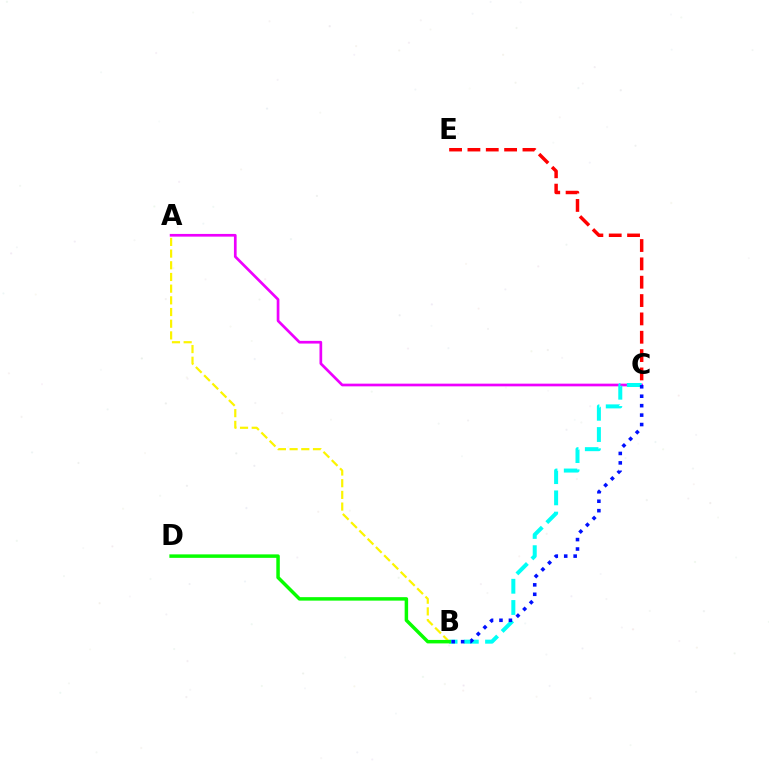{('A', 'C'): [{'color': '#ee00ff', 'line_style': 'solid', 'thickness': 1.94}], ('B', 'C'): [{'color': '#00fff6', 'line_style': 'dashed', 'thickness': 2.88}, {'color': '#0010ff', 'line_style': 'dotted', 'thickness': 2.56}], ('A', 'B'): [{'color': '#fcf500', 'line_style': 'dashed', 'thickness': 1.59}], ('C', 'E'): [{'color': '#ff0000', 'line_style': 'dashed', 'thickness': 2.49}], ('B', 'D'): [{'color': '#08ff00', 'line_style': 'solid', 'thickness': 2.5}]}